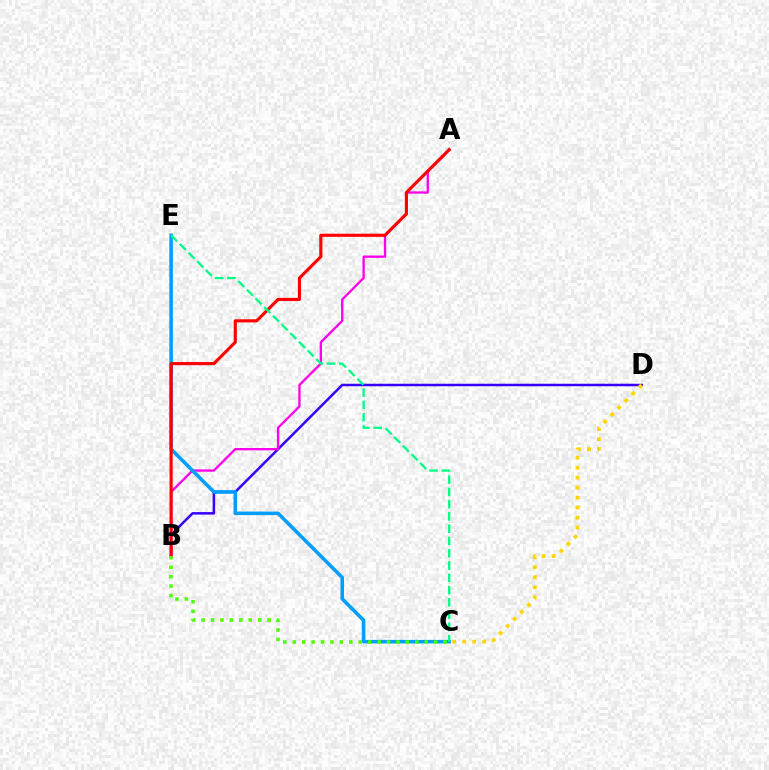{('B', 'D'): [{'color': '#3700ff', 'line_style': 'solid', 'thickness': 1.8}], ('A', 'B'): [{'color': '#ff00ed', 'line_style': 'solid', 'thickness': 1.67}, {'color': '#ff0000', 'line_style': 'solid', 'thickness': 2.26}], ('C', 'E'): [{'color': '#009eff', 'line_style': 'solid', 'thickness': 2.55}, {'color': '#00ff86', 'line_style': 'dashed', 'thickness': 1.67}], ('C', 'D'): [{'color': '#ffd500', 'line_style': 'dotted', 'thickness': 2.71}], ('B', 'C'): [{'color': '#4fff00', 'line_style': 'dotted', 'thickness': 2.56}]}